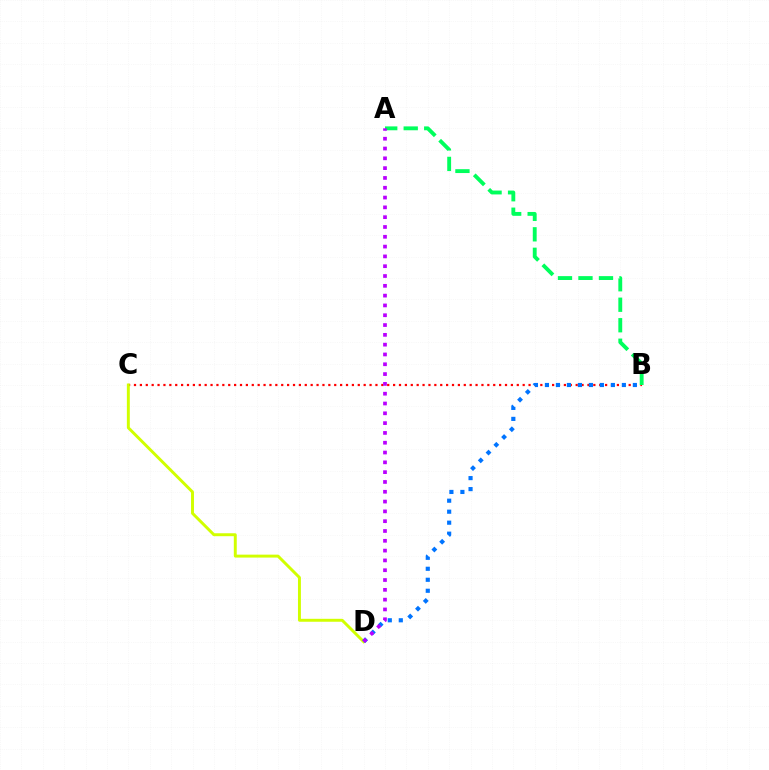{('B', 'C'): [{'color': '#ff0000', 'line_style': 'dotted', 'thickness': 1.6}], ('C', 'D'): [{'color': '#d1ff00', 'line_style': 'solid', 'thickness': 2.12}], ('A', 'B'): [{'color': '#00ff5c', 'line_style': 'dashed', 'thickness': 2.78}], ('B', 'D'): [{'color': '#0074ff', 'line_style': 'dotted', 'thickness': 2.99}], ('A', 'D'): [{'color': '#b900ff', 'line_style': 'dotted', 'thickness': 2.66}]}